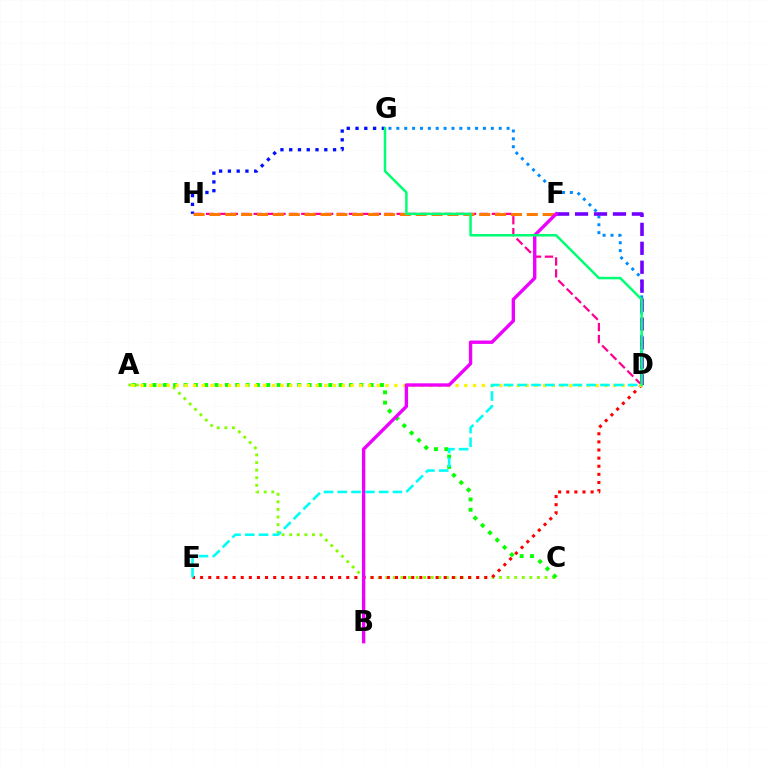{('A', 'C'): [{'color': '#84ff00', 'line_style': 'dotted', 'thickness': 2.06}, {'color': '#08ff00', 'line_style': 'dotted', 'thickness': 2.81}], ('D', 'G'): [{'color': '#008cff', 'line_style': 'dotted', 'thickness': 2.14}, {'color': '#00ff74', 'line_style': 'solid', 'thickness': 1.8}], ('D', 'F'): [{'color': '#7200ff', 'line_style': 'dashed', 'thickness': 2.57}], ('D', 'H'): [{'color': '#ff0094', 'line_style': 'dashed', 'thickness': 1.62}], ('G', 'H'): [{'color': '#0010ff', 'line_style': 'dotted', 'thickness': 2.38}], ('D', 'E'): [{'color': '#ff0000', 'line_style': 'dotted', 'thickness': 2.21}, {'color': '#00fff6', 'line_style': 'dashed', 'thickness': 1.87}], ('F', 'H'): [{'color': '#ff7c00', 'line_style': 'dashed', 'thickness': 2.16}], ('A', 'D'): [{'color': '#fcf500', 'line_style': 'dotted', 'thickness': 2.38}], ('B', 'F'): [{'color': '#ee00ff', 'line_style': 'solid', 'thickness': 2.43}]}